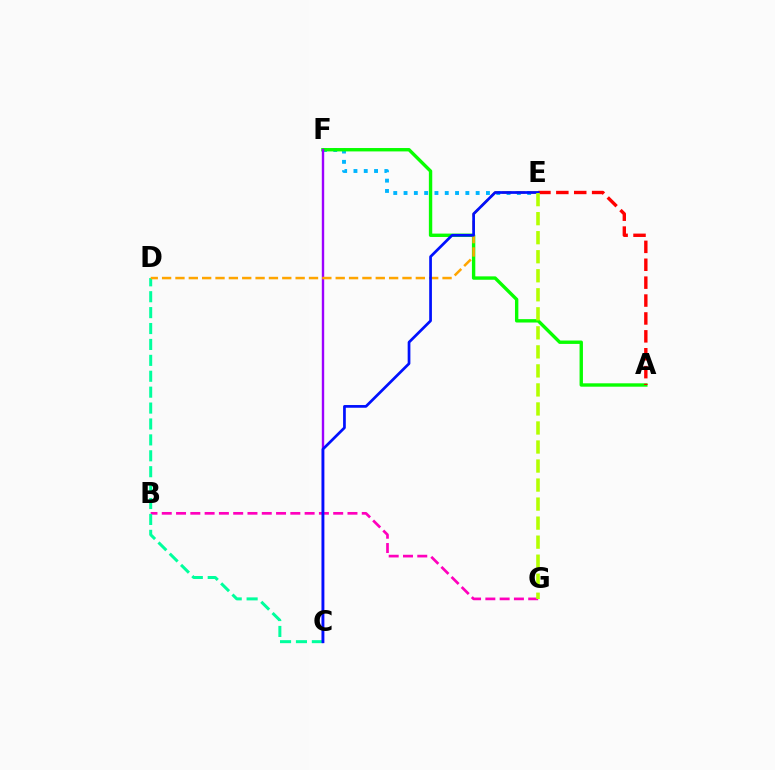{('E', 'F'): [{'color': '#00b5ff', 'line_style': 'dotted', 'thickness': 2.8}], ('B', 'G'): [{'color': '#ff00bd', 'line_style': 'dashed', 'thickness': 1.94}], ('A', 'F'): [{'color': '#08ff00', 'line_style': 'solid', 'thickness': 2.43}], ('C', 'F'): [{'color': '#9b00ff', 'line_style': 'solid', 'thickness': 1.72}], ('C', 'D'): [{'color': '#00ff9d', 'line_style': 'dashed', 'thickness': 2.16}], ('D', 'E'): [{'color': '#ffa500', 'line_style': 'dashed', 'thickness': 1.81}], ('A', 'E'): [{'color': '#ff0000', 'line_style': 'dashed', 'thickness': 2.43}], ('C', 'E'): [{'color': '#0010ff', 'line_style': 'solid', 'thickness': 1.96}], ('E', 'G'): [{'color': '#b3ff00', 'line_style': 'dashed', 'thickness': 2.58}]}